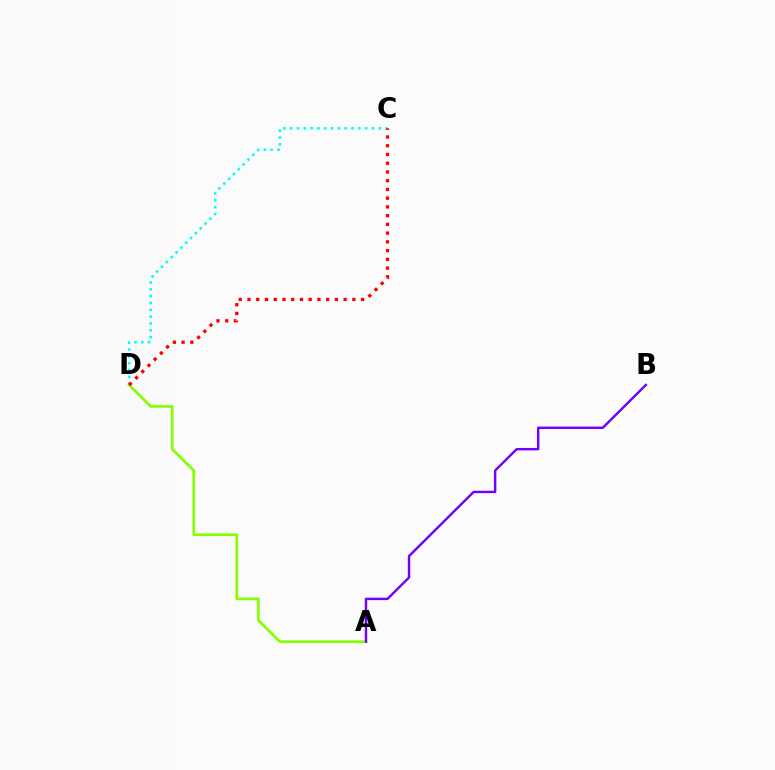{('A', 'D'): [{'color': '#84ff00', 'line_style': 'solid', 'thickness': 1.94}], ('A', 'B'): [{'color': '#7200ff', 'line_style': 'solid', 'thickness': 1.74}], ('C', 'D'): [{'color': '#00fff6', 'line_style': 'dotted', 'thickness': 1.85}, {'color': '#ff0000', 'line_style': 'dotted', 'thickness': 2.37}]}